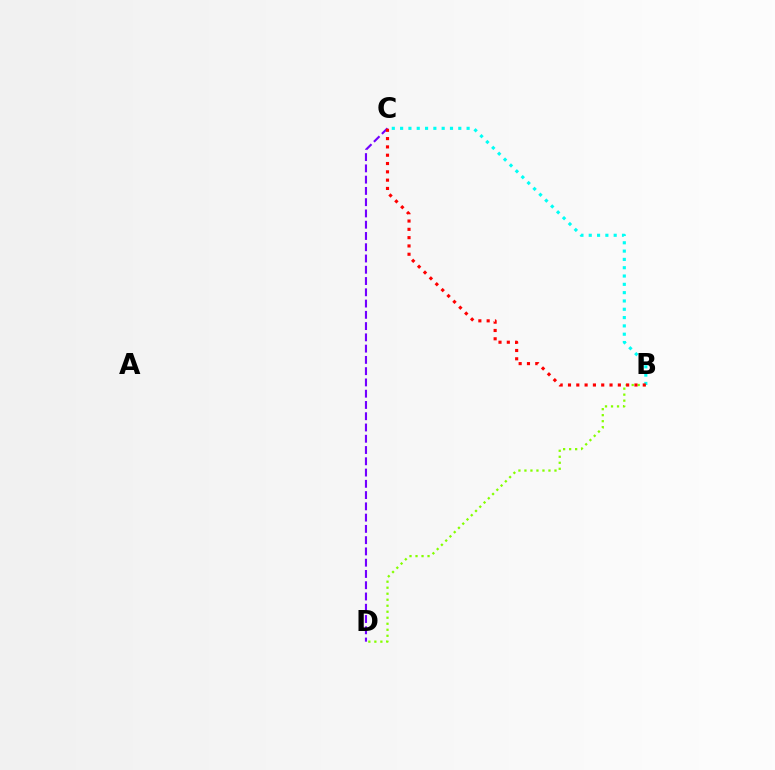{('C', 'D'): [{'color': '#7200ff', 'line_style': 'dashed', 'thickness': 1.53}], ('B', 'D'): [{'color': '#84ff00', 'line_style': 'dotted', 'thickness': 1.63}], ('B', 'C'): [{'color': '#00fff6', 'line_style': 'dotted', 'thickness': 2.26}, {'color': '#ff0000', 'line_style': 'dotted', 'thickness': 2.26}]}